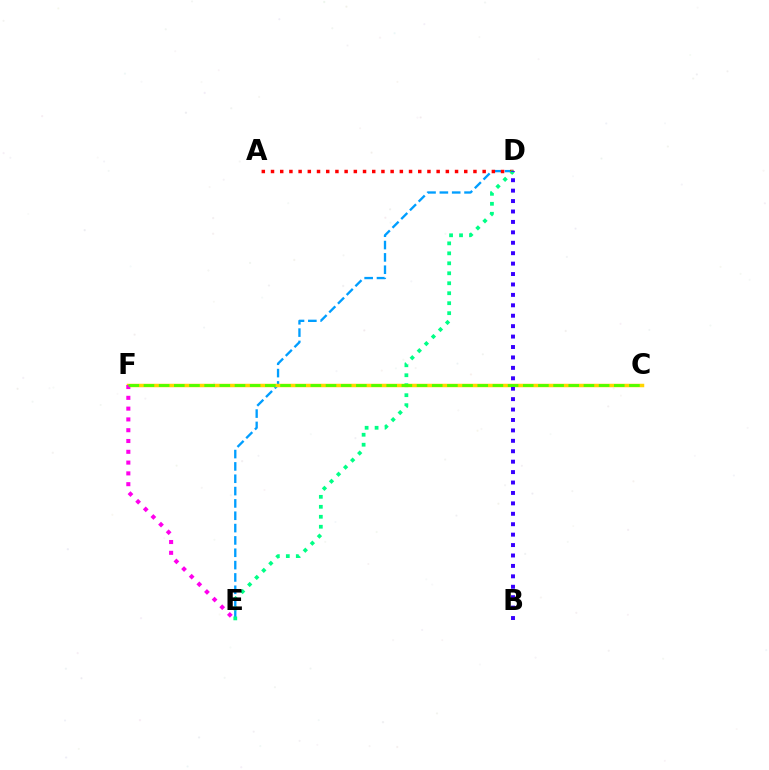{('D', 'E'): [{'color': '#009eff', 'line_style': 'dashed', 'thickness': 1.68}, {'color': '#00ff86', 'line_style': 'dotted', 'thickness': 2.71}], ('C', 'F'): [{'color': '#ffd500', 'line_style': 'solid', 'thickness': 2.51}, {'color': '#4fff00', 'line_style': 'dashed', 'thickness': 2.06}], ('A', 'D'): [{'color': '#ff0000', 'line_style': 'dotted', 'thickness': 2.5}], ('B', 'D'): [{'color': '#3700ff', 'line_style': 'dotted', 'thickness': 2.83}], ('E', 'F'): [{'color': '#ff00ed', 'line_style': 'dotted', 'thickness': 2.93}]}